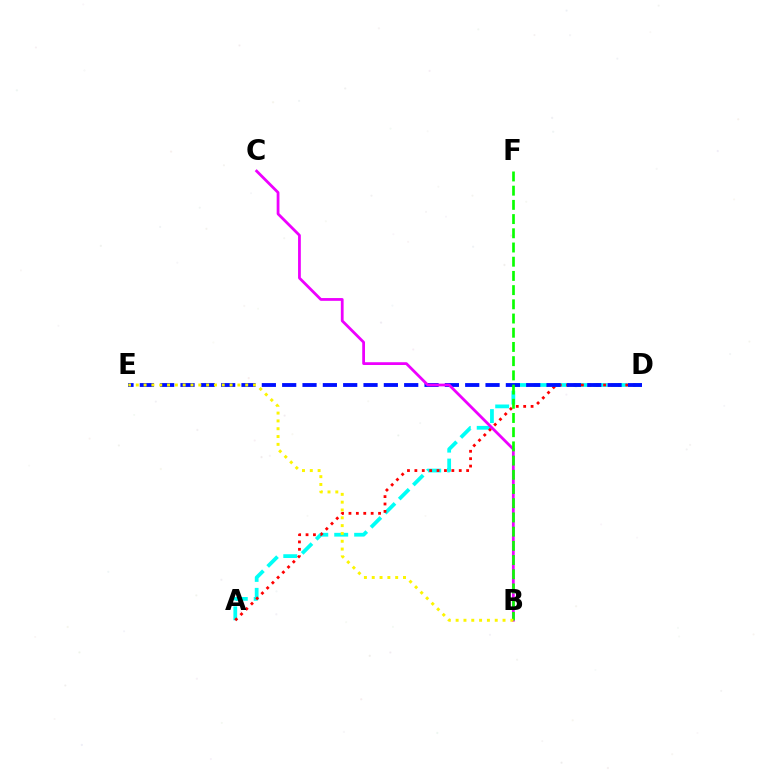{('A', 'D'): [{'color': '#00fff6', 'line_style': 'dashed', 'thickness': 2.71}, {'color': '#ff0000', 'line_style': 'dotted', 'thickness': 2.01}], ('D', 'E'): [{'color': '#0010ff', 'line_style': 'dashed', 'thickness': 2.76}], ('B', 'C'): [{'color': '#ee00ff', 'line_style': 'solid', 'thickness': 2.0}], ('B', 'F'): [{'color': '#08ff00', 'line_style': 'dashed', 'thickness': 1.93}], ('B', 'E'): [{'color': '#fcf500', 'line_style': 'dotted', 'thickness': 2.12}]}